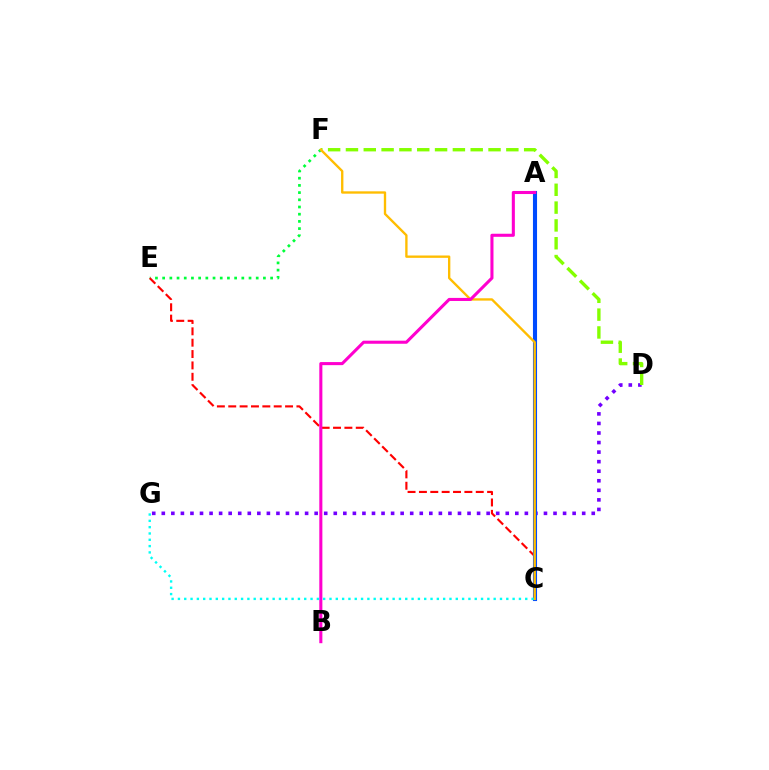{('E', 'F'): [{'color': '#00ff39', 'line_style': 'dotted', 'thickness': 1.96}], ('D', 'G'): [{'color': '#7200ff', 'line_style': 'dotted', 'thickness': 2.6}], ('C', 'E'): [{'color': '#ff0000', 'line_style': 'dashed', 'thickness': 1.54}], ('A', 'C'): [{'color': '#004bff', 'line_style': 'solid', 'thickness': 2.95}], ('D', 'F'): [{'color': '#84ff00', 'line_style': 'dashed', 'thickness': 2.42}], ('C', 'F'): [{'color': '#ffbd00', 'line_style': 'solid', 'thickness': 1.69}], ('A', 'B'): [{'color': '#ff00cf', 'line_style': 'solid', 'thickness': 2.21}], ('C', 'G'): [{'color': '#00fff6', 'line_style': 'dotted', 'thickness': 1.72}]}